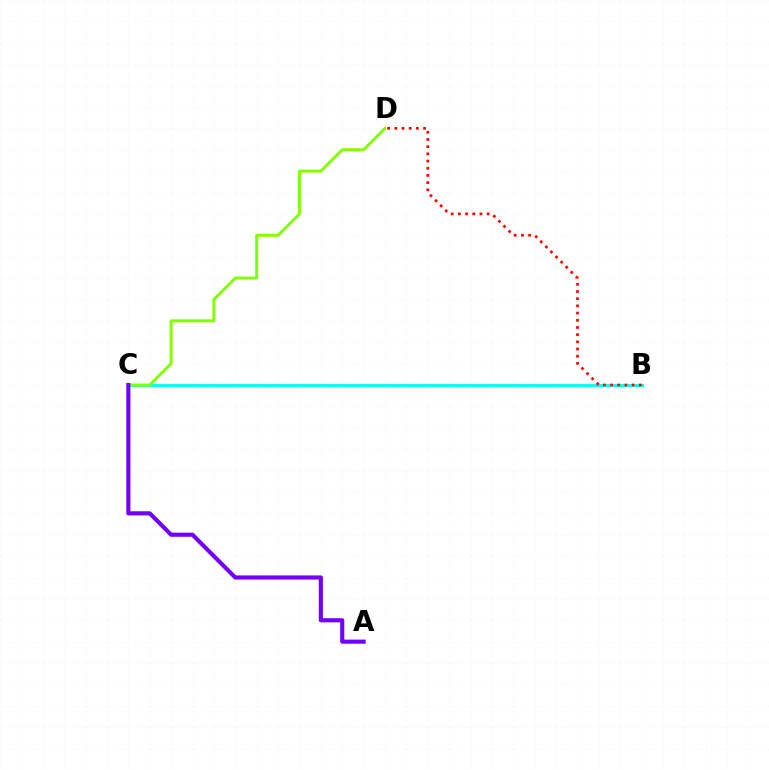{('B', 'C'): [{'color': '#00fff6', 'line_style': 'solid', 'thickness': 2.06}], ('B', 'D'): [{'color': '#ff0000', 'line_style': 'dotted', 'thickness': 1.95}], ('C', 'D'): [{'color': '#84ff00', 'line_style': 'solid', 'thickness': 2.15}], ('A', 'C'): [{'color': '#7200ff', 'line_style': 'solid', 'thickness': 2.97}]}